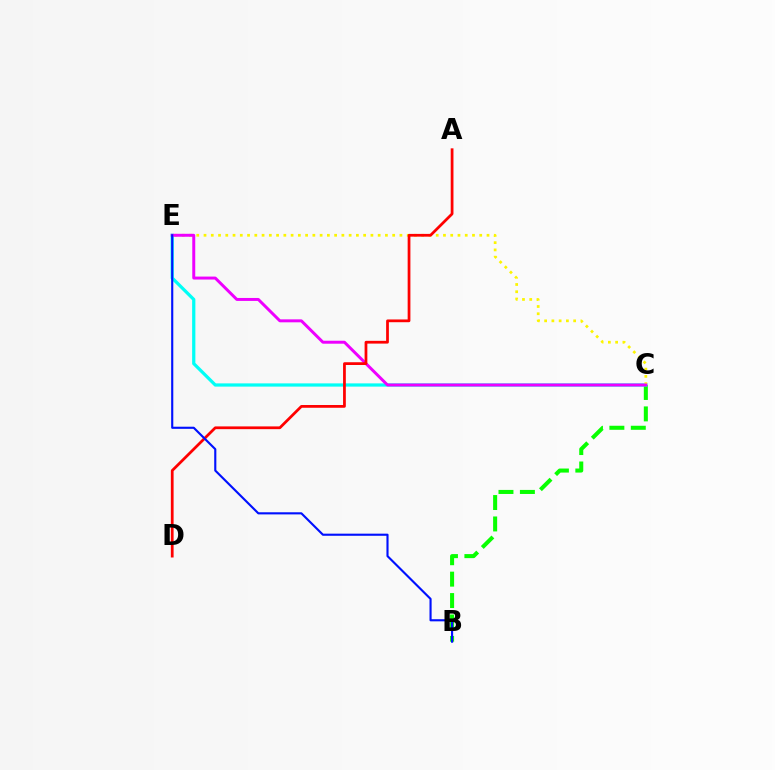{('B', 'C'): [{'color': '#08ff00', 'line_style': 'dashed', 'thickness': 2.91}], ('C', 'E'): [{'color': '#00fff6', 'line_style': 'solid', 'thickness': 2.33}, {'color': '#fcf500', 'line_style': 'dotted', 'thickness': 1.97}, {'color': '#ee00ff', 'line_style': 'solid', 'thickness': 2.13}], ('A', 'D'): [{'color': '#ff0000', 'line_style': 'solid', 'thickness': 1.98}], ('B', 'E'): [{'color': '#0010ff', 'line_style': 'solid', 'thickness': 1.53}]}